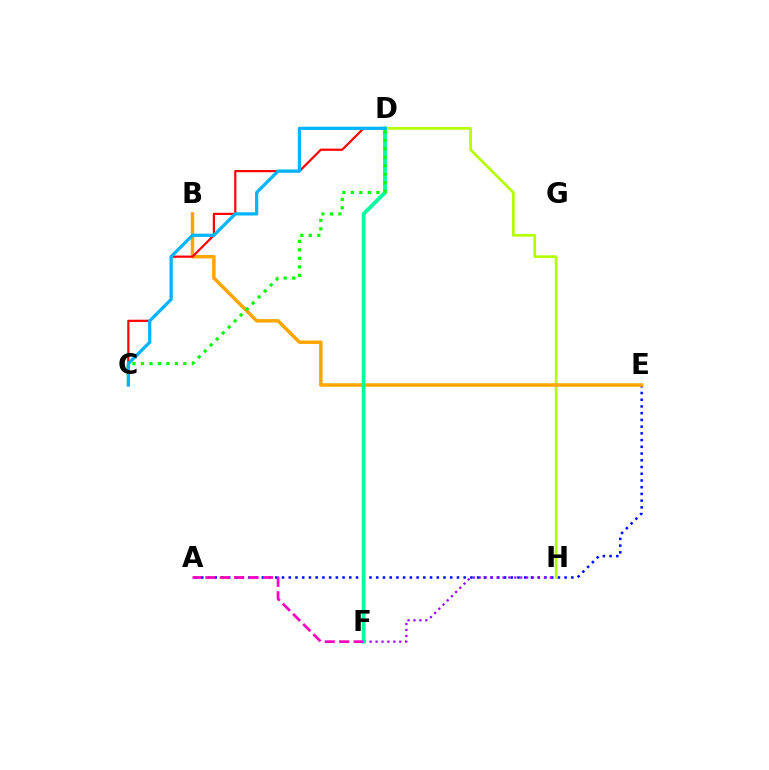{('A', 'E'): [{'color': '#0010ff', 'line_style': 'dotted', 'thickness': 1.83}], ('F', 'H'): [{'color': '#9b00ff', 'line_style': 'dotted', 'thickness': 1.61}], ('D', 'H'): [{'color': '#b3ff00', 'line_style': 'solid', 'thickness': 1.95}], ('B', 'E'): [{'color': '#ffa500', 'line_style': 'solid', 'thickness': 2.5}], ('C', 'D'): [{'color': '#ff0000', 'line_style': 'solid', 'thickness': 1.58}, {'color': '#08ff00', 'line_style': 'dotted', 'thickness': 2.31}, {'color': '#00b5ff', 'line_style': 'solid', 'thickness': 2.33}], ('D', 'F'): [{'color': '#00ff9d', 'line_style': 'solid', 'thickness': 2.74}], ('A', 'F'): [{'color': '#ff00bd', 'line_style': 'dashed', 'thickness': 1.96}]}